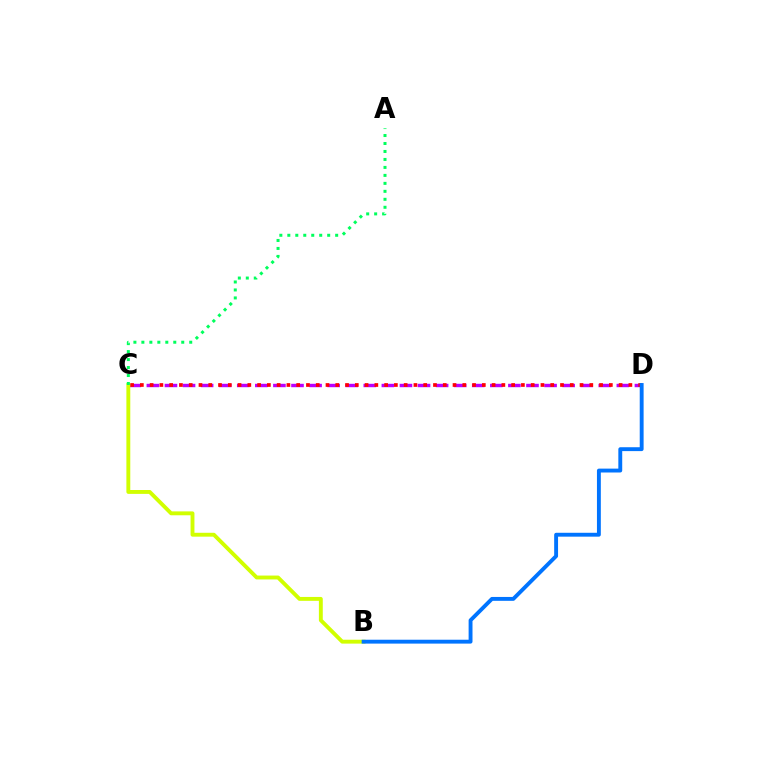{('C', 'D'): [{'color': '#b900ff', 'line_style': 'dashed', 'thickness': 2.46}, {'color': '#ff0000', 'line_style': 'dotted', 'thickness': 2.65}], ('B', 'C'): [{'color': '#d1ff00', 'line_style': 'solid', 'thickness': 2.8}], ('B', 'D'): [{'color': '#0074ff', 'line_style': 'solid', 'thickness': 2.79}], ('A', 'C'): [{'color': '#00ff5c', 'line_style': 'dotted', 'thickness': 2.17}]}